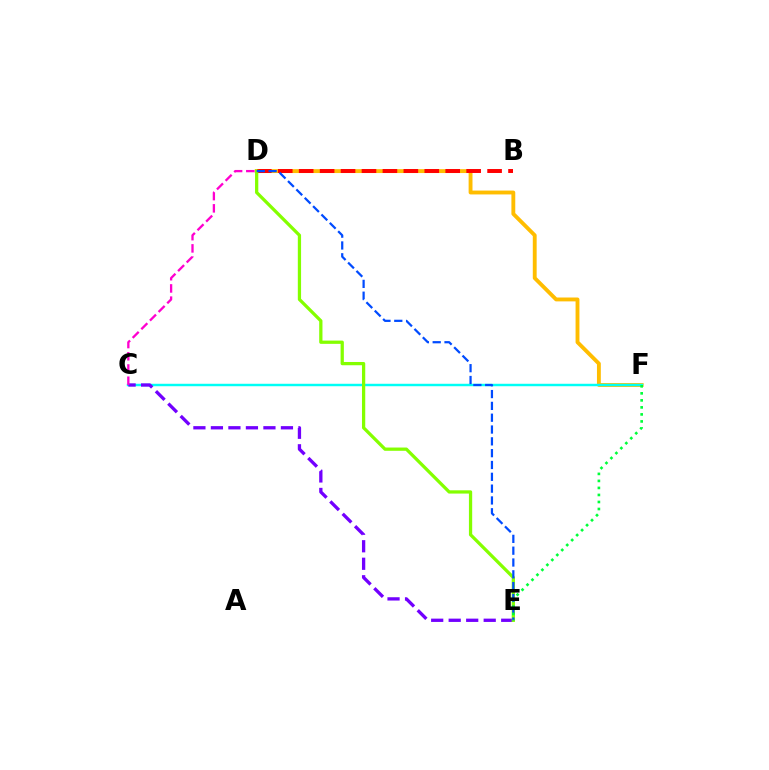{('D', 'F'): [{'color': '#ffbd00', 'line_style': 'solid', 'thickness': 2.78}], ('C', 'F'): [{'color': '#00fff6', 'line_style': 'solid', 'thickness': 1.76}], ('B', 'D'): [{'color': '#ff0000', 'line_style': 'dashed', 'thickness': 2.84}], ('C', 'E'): [{'color': '#7200ff', 'line_style': 'dashed', 'thickness': 2.38}], ('C', 'D'): [{'color': '#ff00cf', 'line_style': 'dashed', 'thickness': 1.66}], ('D', 'E'): [{'color': '#84ff00', 'line_style': 'solid', 'thickness': 2.35}, {'color': '#004bff', 'line_style': 'dashed', 'thickness': 1.61}], ('E', 'F'): [{'color': '#00ff39', 'line_style': 'dotted', 'thickness': 1.91}]}